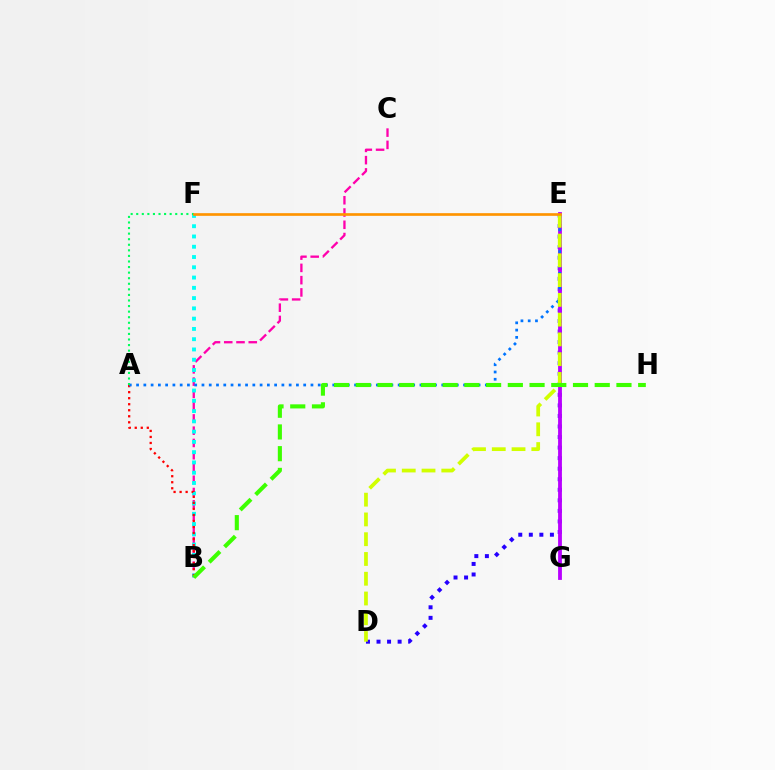{('B', 'C'): [{'color': '#ff00ac', 'line_style': 'dashed', 'thickness': 1.67}], ('D', 'E'): [{'color': '#2500ff', 'line_style': 'dotted', 'thickness': 2.87}, {'color': '#d1ff00', 'line_style': 'dashed', 'thickness': 2.69}], ('E', 'G'): [{'color': '#b900ff', 'line_style': 'solid', 'thickness': 2.74}], ('B', 'F'): [{'color': '#00fff6', 'line_style': 'dotted', 'thickness': 2.79}], ('A', 'B'): [{'color': '#ff0000', 'line_style': 'dotted', 'thickness': 1.64}], ('A', 'E'): [{'color': '#0074ff', 'line_style': 'dotted', 'thickness': 1.97}], ('A', 'F'): [{'color': '#00ff5c', 'line_style': 'dotted', 'thickness': 1.51}], ('B', 'H'): [{'color': '#3dff00', 'line_style': 'dashed', 'thickness': 2.95}], ('E', 'F'): [{'color': '#ff9400', 'line_style': 'solid', 'thickness': 1.93}]}